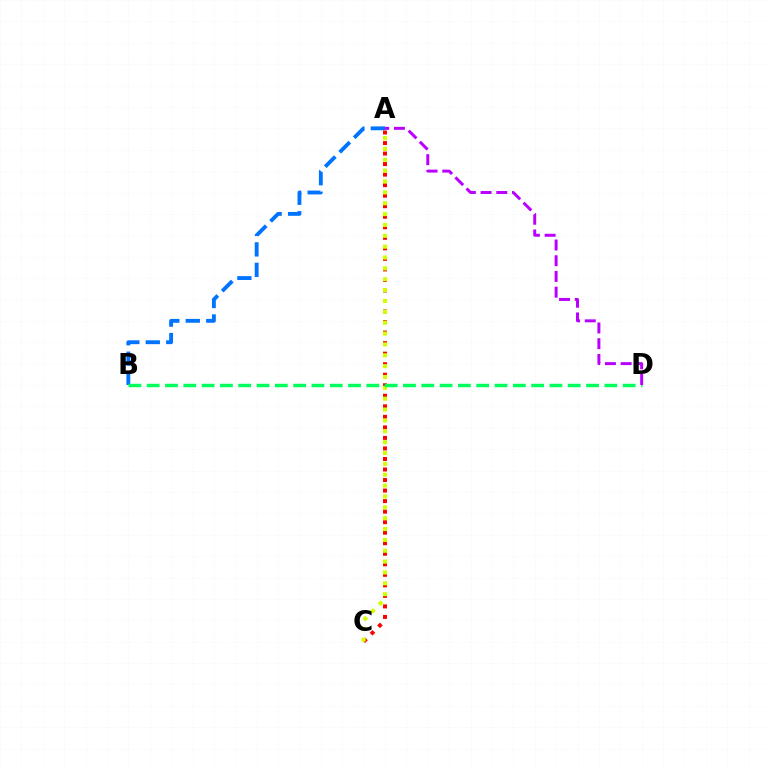{('A', 'C'): [{'color': '#ff0000', 'line_style': 'dotted', 'thickness': 2.86}, {'color': '#d1ff00', 'line_style': 'dotted', 'thickness': 2.95}], ('A', 'B'): [{'color': '#0074ff', 'line_style': 'dashed', 'thickness': 2.78}], ('B', 'D'): [{'color': '#00ff5c', 'line_style': 'dashed', 'thickness': 2.49}], ('A', 'D'): [{'color': '#b900ff', 'line_style': 'dashed', 'thickness': 2.14}]}